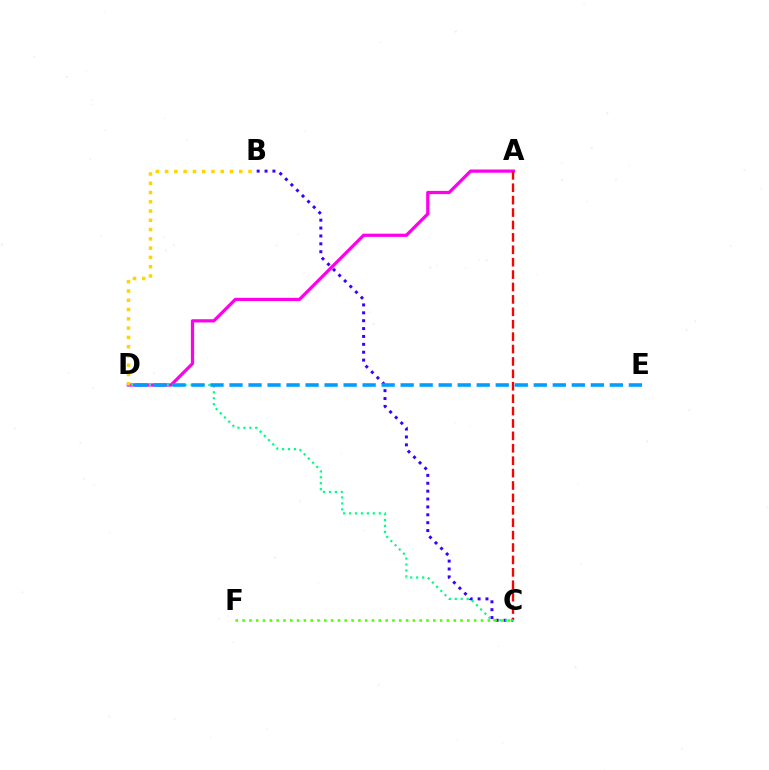{('A', 'D'): [{'color': '#ff00ed', 'line_style': 'solid', 'thickness': 2.33}], ('A', 'C'): [{'color': '#ff0000', 'line_style': 'dashed', 'thickness': 1.69}], ('B', 'C'): [{'color': '#3700ff', 'line_style': 'dotted', 'thickness': 2.14}], ('C', 'D'): [{'color': '#00ff86', 'line_style': 'dotted', 'thickness': 1.61}], ('D', 'E'): [{'color': '#009eff', 'line_style': 'dashed', 'thickness': 2.58}], ('C', 'F'): [{'color': '#4fff00', 'line_style': 'dotted', 'thickness': 1.85}], ('B', 'D'): [{'color': '#ffd500', 'line_style': 'dotted', 'thickness': 2.52}]}